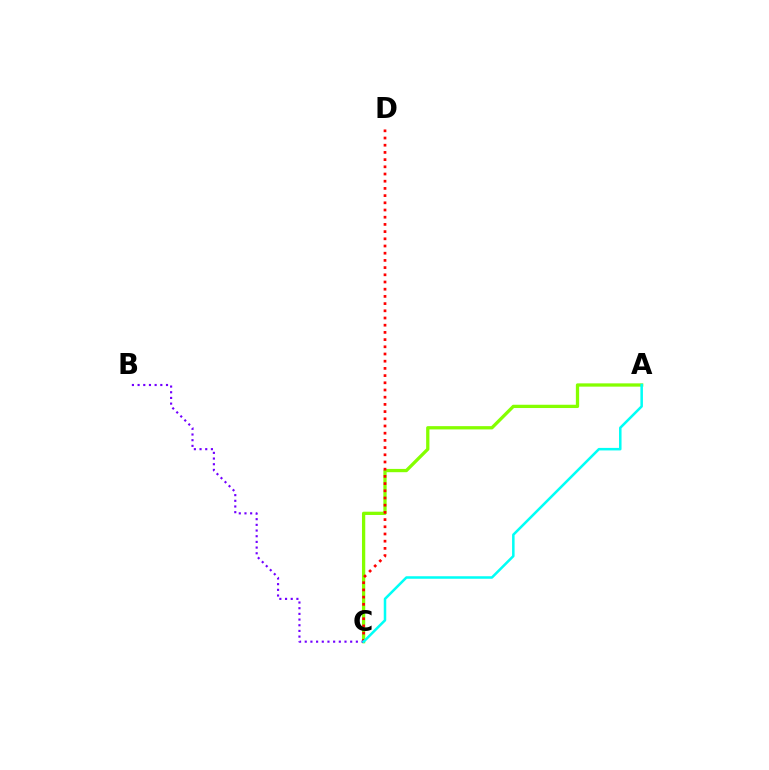{('A', 'C'): [{'color': '#84ff00', 'line_style': 'solid', 'thickness': 2.36}, {'color': '#00fff6', 'line_style': 'solid', 'thickness': 1.82}], ('C', 'D'): [{'color': '#ff0000', 'line_style': 'dotted', 'thickness': 1.96}], ('B', 'C'): [{'color': '#7200ff', 'line_style': 'dotted', 'thickness': 1.54}]}